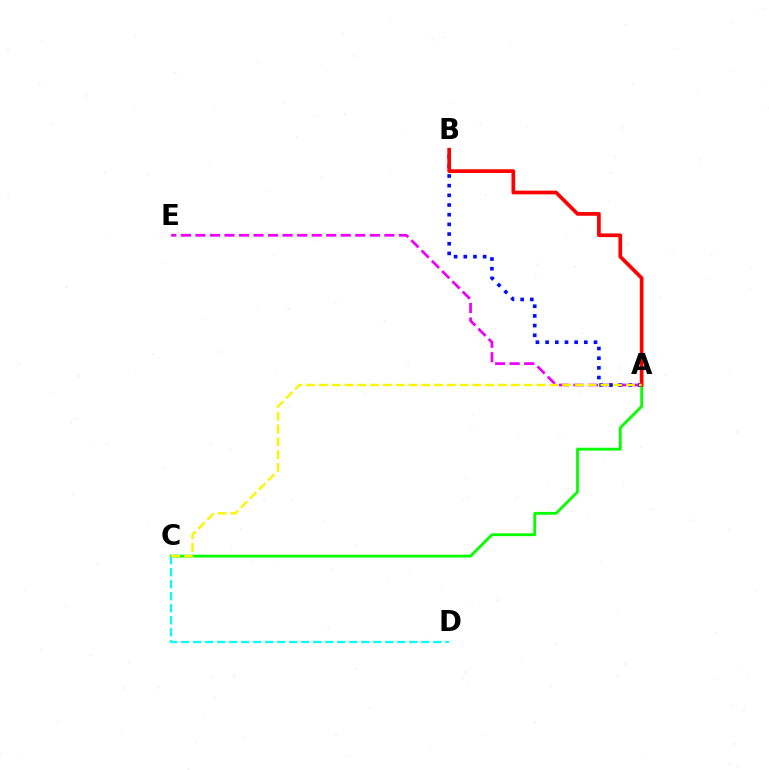{('A', 'E'): [{'color': '#ee00ff', 'line_style': 'dashed', 'thickness': 1.97}], ('A', 'C'): [{'color': '#08ff00', 'line_style': 'solid', 'thickness': 2.05}, {'color': '#fcf500', 'line_style': 'dashed', 'thickness': 1.74}], ('A', 'B'): [{'color': '#0010ff', 'line_style': 'dotted', 'thickness': 2.63}, {'color': '#ff0000', 'line_style': 'solid', 'thickness': 2.67}], ('C', 'D'): [{'color': '#00fff6', 'line_style': 'dashed', 'thickness': 1.63}]}